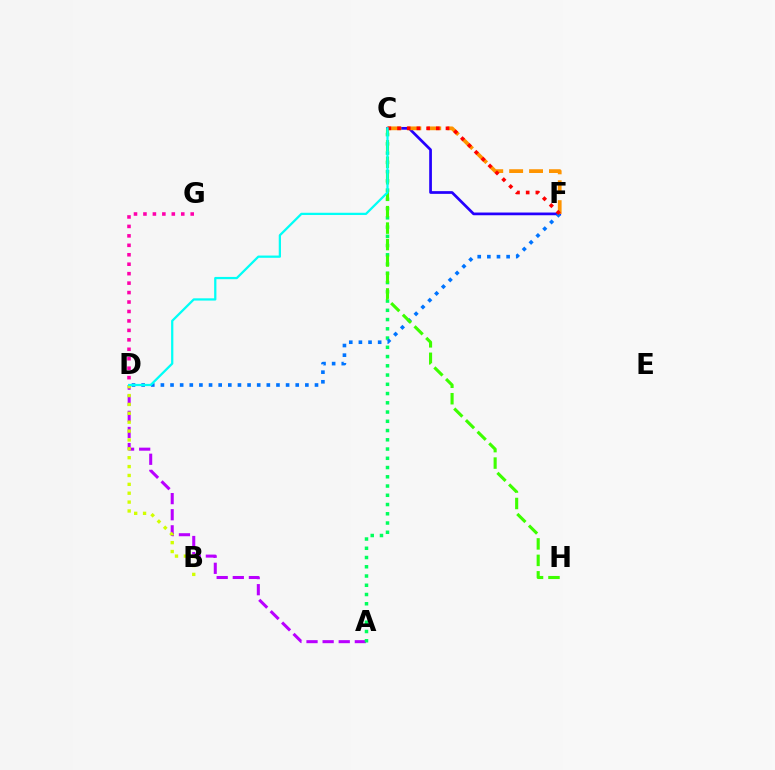{('A', 'D'): [{'color': '#b900ff', 'line_style': 'dashed', 'thickness': 2.19}], ('A', 'C'): [{'color': '#00ff5c', 'line_style': 'dotted', 'thickness': 2.51}], ('C', 'F'): [{'color': '#2500ff', 'line_style': 'solid', 'thickness': 1.96}, {'color': '#ff9400', 'line_style': 'dashed', 'thickness': 2.7}, {'color': '#ff0000', 'line_style': 'dotted', 'thickness': 2.63}], ('B', 'D'): [{'color': '#d1ff00', 'line_style': 'dotted', 'thickness': 2.41}], ('D', 'F'): [{'color': '#0074ff', 'line_style': 'dotted', 'thickness': 2.62}], ('C', 'H'): [{'color': '#3dff00', 'line_style': 'dashed', 'thickness': 2.24}], ('D', 'G'): [{'color': '#ff00ac', 'line_style': 'dotted', 'thickness': 2.57}], ('C', 'D'): [{'color': '#00fff6', 'line_style': 'solid', 'thickness': 1.62}]}